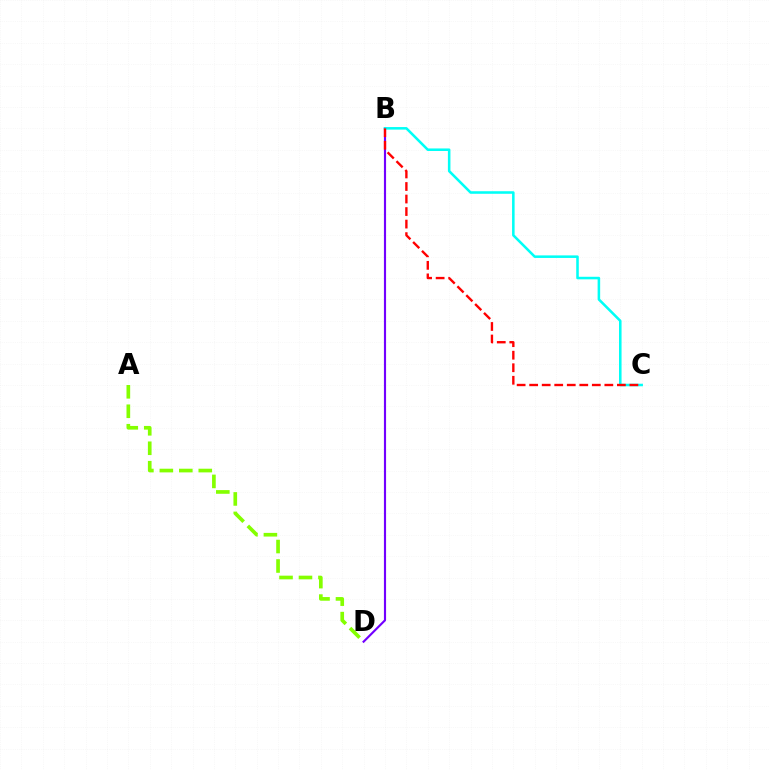{('B', 'D'): [{'color': '#7200ff', 'line_style': 'solid', 'thickness': 1.54}], ('B', 'C'): [{'color': '#00fff6', 'line_style': 'solid', 'thickness': 1.84}, {'color': '#ff0000', 'line_style': 'dashed', 'thickness': 1.7}], ('A', 'D'): [{'color': '#84ff00', 'line_style': 'dashed', 'thickness': 2.64}]}